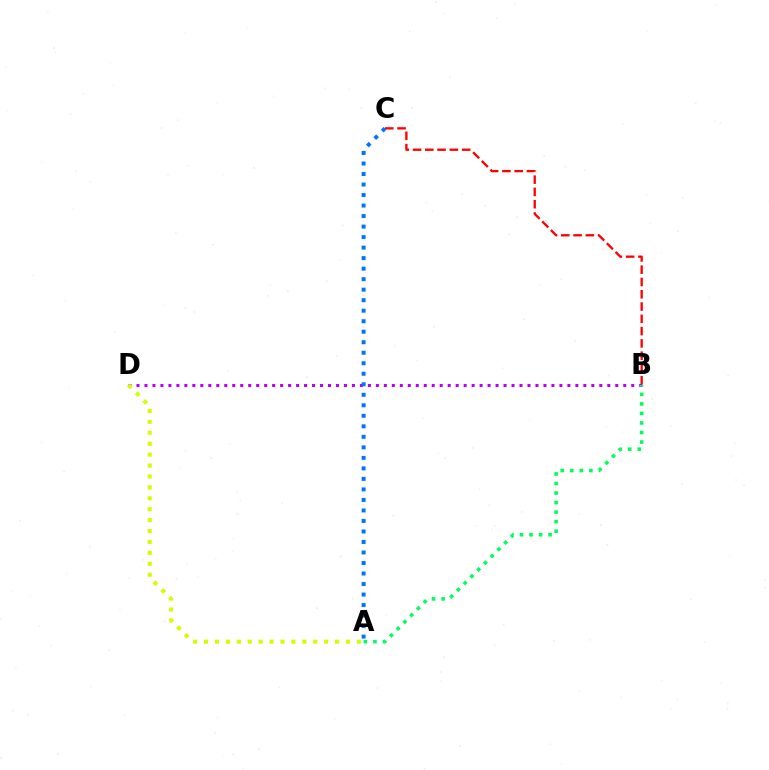{('B', 'C'): [{'color': '#ff0000', 'line_style': 'dashed', 'thickness': 1.67}], ('B', 'D'): [{'color': '#b900ff', 'line_style': 'dotted', 'thickness': 2.17}], ('A', 'B'): [{'color': '#00ff5c', 'line_style': 'dotted', 'thickness': 2.59}], ('A', 'C'): [{'color': '#0074ff', 'line_style': 'dotted', 'thickness': 2.86}], ('A', 'D'): [{'color': '#d1ff00', 'line_style': 'dotted', 'thickness': 2.97}]}